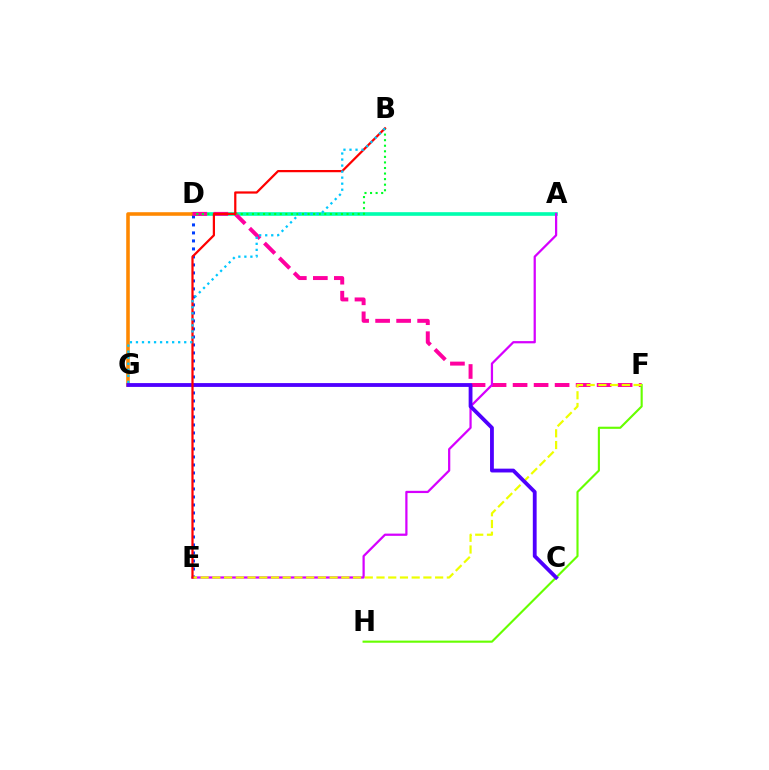{('A', 'D'): [{'color': '#00ffaf', 'line_style': 'solid', 'thickness': 2.62}], ('D', 'G'): [{'color': '#ff8800', 'line_style': 'solid', 'thickness': 2.57}], ('D', 'E'): [{'color': '#003fff', 'line_style': 'dotted', 'thickness': 2.17}], ('D', 'F'): [{'color': '#ff00a0', 'line_style': 'dashed', 'thickness': 2.85}], ('A', 'E'): [{'color': '#d600ff', 'line_style': 'solid', 'thickness': 1.61}], ('F', 'H'): [{'color': '#66ff00', 'line_style': 'solid', 'thickness': 1.53}], ('E', 'F'): [{'color': '#eeff00', 'line_style': 'dashed', 'thickness': 1.59}], ('B', 'D'): [{'color': '#00ff27', 'line_style': 'dotted', 'thickness': 1.51}], ('C', 'G'): [{'color': '#4f00ff', 'line_style': 'solid', 'thickness': 2.75}], ('B', 'E'): [{'color': '#ff0000', 'line_style': 'solid', 'thickness': 1.61}], ('B', 'G'): [{'color': '#00c7ff', 'line_style': 'dotted', 'thickness': 1.64}]}